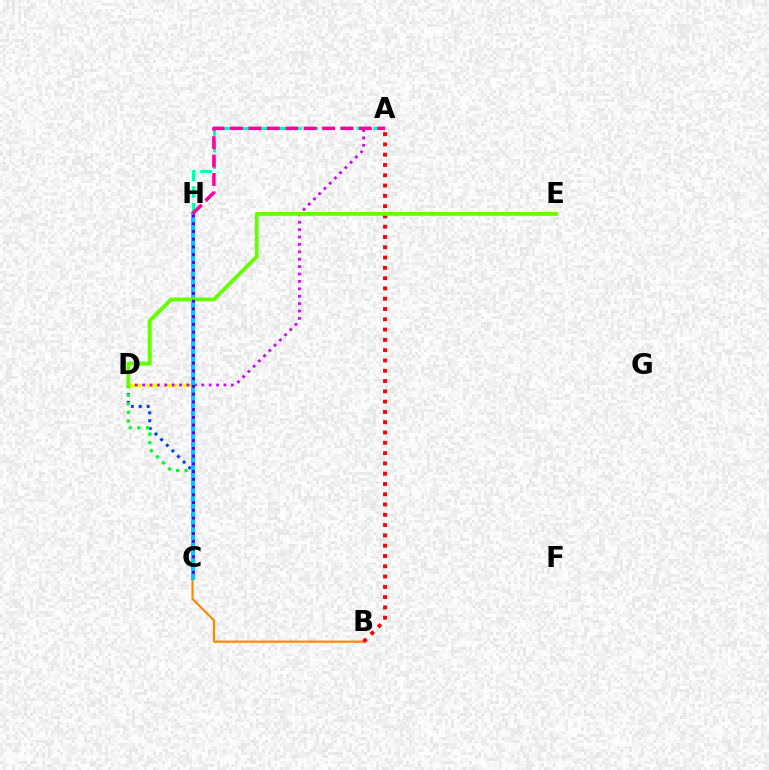{('D', 'H'): [{'color': '#eeff00', 'line_style': 'dashed', 'thickness': 2.45}], ('B', 'C'): [{'color': '#ff8800', 'line_style': 'solid', 'thickness': 1.56}], ('C', 'D'): [{'color': '#003fff', 'line_style': 'dotted', 'thickness': 2.16}, {'color': '#00ff27', 'line_style': 'dotted', 'thickness': 2.34}], ('A', 'D'): [{'color': '#d600ff', 'line_style': 'dotted', 'thickness': 2.01}], ('A', 'B'): [{'color': '#ff0000', 'line_style': 'dotted', 'thickness': 2.8}], ('C', 'H'): [{'color': '#00c7ff', 'line_style': 'solid', 'thickness': 2.83}, {'color': '#4f00ff', 'line_style': 'dotted', 'thickness': 2.1}], ('A', 'H'): [{'color': '#00ffaf', 'line_style': 'dashed', 'thickness': 2.26}, {'color': '#ff00a0', 'line_style': 'dashed', 'thickness': 2.5}], ('D', 'E'): [{'color': '#66ff00', 'line_style': 'solid', 'thickness': 2.79}]}